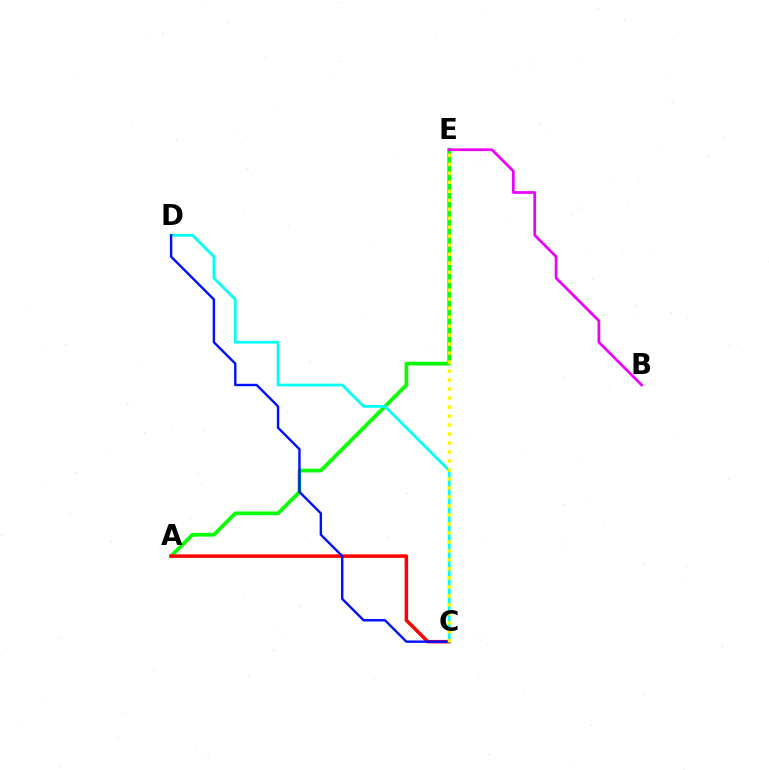{('A', 'E'): [{'color': '#08ff00', 'line_style': 'solid', 'thickness': 2.68}], ('B', 'E'): [{'color': '#ee00ff', 'line_style': 'solid', 'thickness': 1.97}], ('A', 'C'): [{'color': '#ff0000', 'line_style': 'solid', 'thickness': 2.53}], ('C', 'D'): [{'color': '#00fff6', 'line_style': 'solid', 'thickness': 1.98}, {'color': '#0010ff', 'line_style': 'solid', 'thickness': 1.73}], ('C', 'E'): [{'color': '#fcf500', 'line_style': 'dotted', 'thickness': 2.44}]}